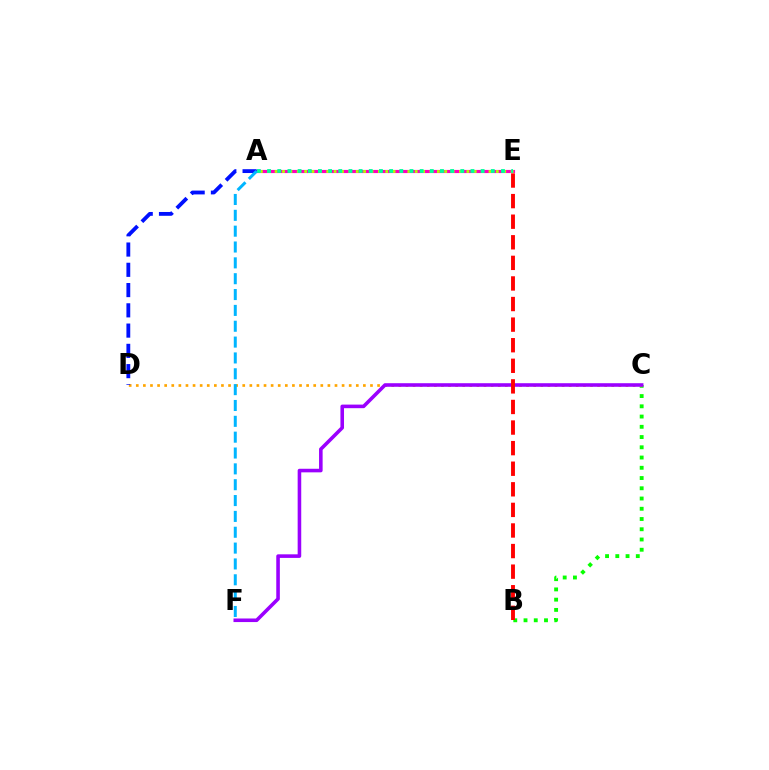{('B', 'C'): [{'color': '#08ff00', 'line_style': 'dotted', 'thickness': 2.78}], ('A', 'E'): [{'color': '#ff00bd', 'line_style': 'solid', 'thickness': 2.26}, {'color': '#b3ff00', 'line_style': 'dotted', 'thickness': 2.0}, {'color': '#00ff9d', 'line_style': 'dotted', 'thickness': 2.76}], ('C', 'D'): [{'color': '#ffa500', 'line_style': 'dotted', 'thickness': 1.93}], ('A', 'D'): [{'color': '#0010ff', 'line_style': 'dashed', 'thickness': 2.75}], ('C', 'F'): [{'color': '#9b00ff', 'line_style': 'solid', 'thickness': 2.58}], ('A', 'F'): [{'color': '#00b5ff', 'line_style': 'dashed', 'thickness': 2.15}], ('B', 'E'): [{'color': '#ff0000', 'line_style': 'dashed', 'thickness': 2.8}]}